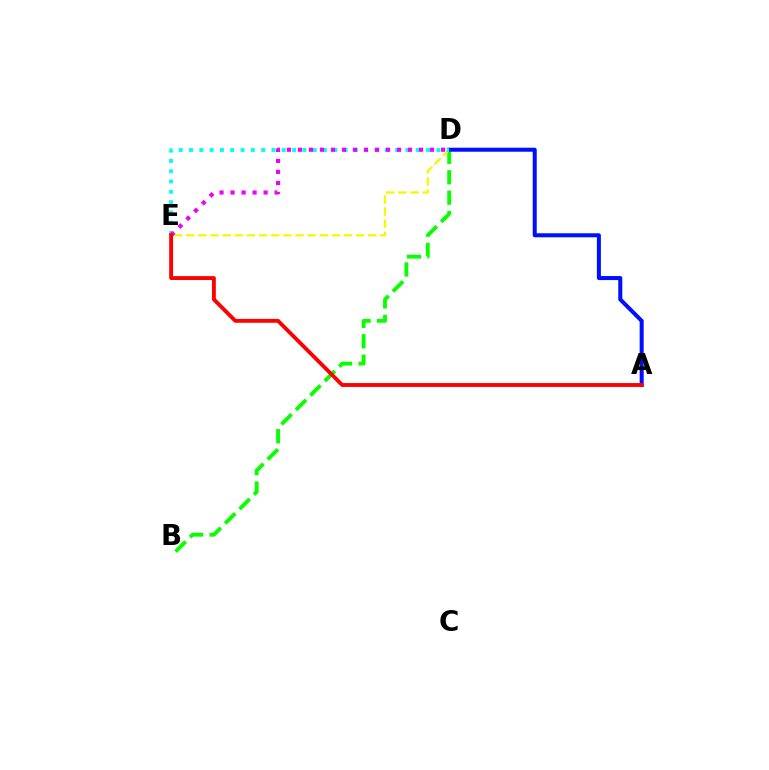{('B', 'D'): [{'color': '#08ff00', 'line_style': 'dashed', 'thickness': 2.77}], ('D', 'E'): [{'color': '#fcf500', 'line_style': 'dashed', 'thickness': 1.65}, {'color': '#00fff6', 'line_style': 'dotted', 'thickness': 2.8}, {'color': '#ee00ff', 'line_style': 'dotted', 'thickness': 2.99}], ('A', 'D'): [{'color': '#0010ff', 'line_style': 'solid', 'thickness': 2.9}], ('A', 'E'): [{'color': '#ff0000', 'line_style': 'solid', 'thickness': 2.78}]}